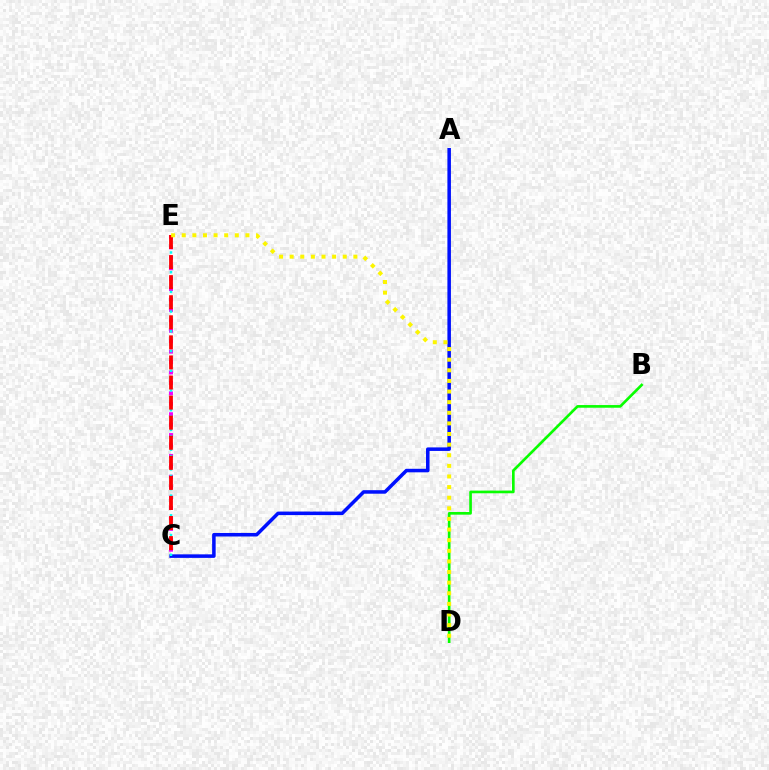{('A', 'C'): [{'color': '#0010ff', 'line_style': 'solid', 'thickness': 2.54}], ('B', 'D'): [{'color': '#08ff00', 'line_style': 'solid', 'thickness': 1.92}], ('C', 'E'): [{'color': '#ee00ff', 'line_style': 'dotted', 'thickness': 2.83}, {'color': '#00fff6', 'line_style': 'dotted', 'thickness': 1.79}, {'color': '#ff0000', 'line_style': 'dashed', 'thickness': 2.73}], ('D', 'E'): [{'color': '#fcf500', 'line_style': 'dotted', 'thickness': 2.88}]}